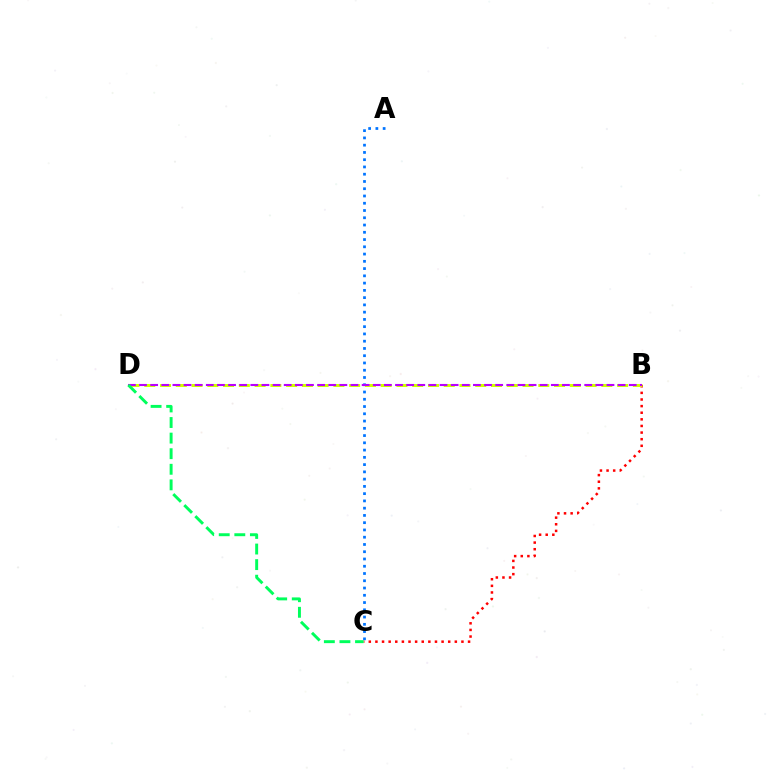{('A', 'C'): [{'color': '#0074ff', 'line_style': 'dotted', 'thickness': 1.97}], ('B', 'C'): [{'color': '#ff0000', 'line_style': 'dotted', 'thickness': 1.8}], ('B', 'D'): [{'color': '#d1ff00', 'line_style': 'dashed', 'thickness': 2.14}, {'color': '#b900ff', 'line_style': 'dashed', 'thickness': 1.51}], ('C', 'D'): [{'color': '#00ff5c', 'line_style': 'dashed', 'thickness': 2.12}]}